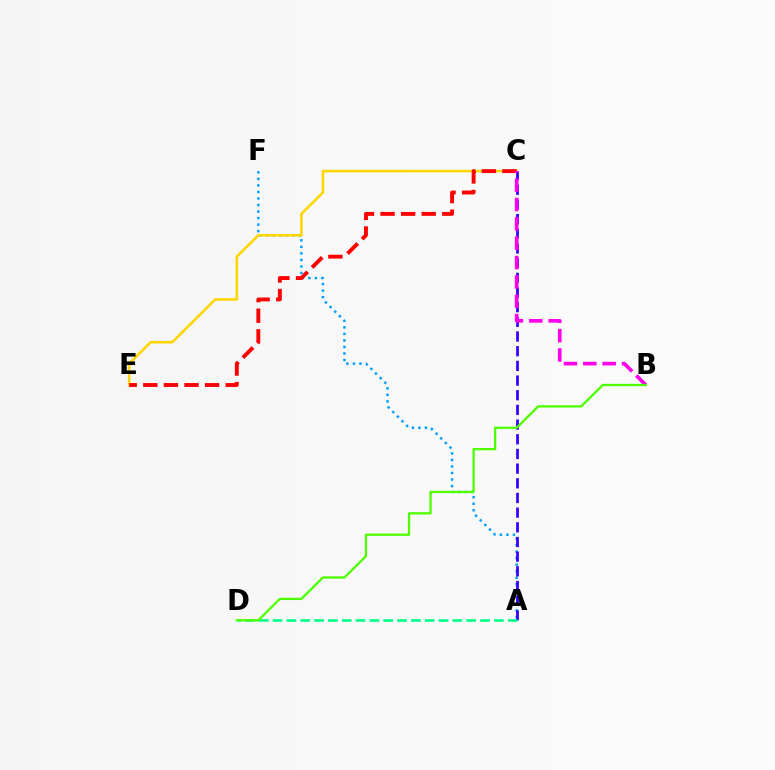{('A', 'F'): [{'color': '#009eff', 'line_style': 'dotted', 'thickness': 1.77}], ('C', 'E'): [{'color': '#ffd500', 'line_style': 'solid', 'thickness': 1.83}, {'color': '#ff0000', 'line_style': 'dashed', 'thickness': 2.8}], ('A', 'C'): [{'color': '#3700ff', 'line_style': 'dashed', 'thickness': 1.99}], ('A', 'D'): [{'color': '#00ff86', 'line_style': 'dashed', 'thickness': 1.88}], ('B', 'C'): [{'color': '#ff00ed', 'line_style': 'dashed', 'thickness': 2.63}], ('B', 'D'): [{'color': '#4fff00', 'line_style': 'solid', 'thickness': 1.66}]}